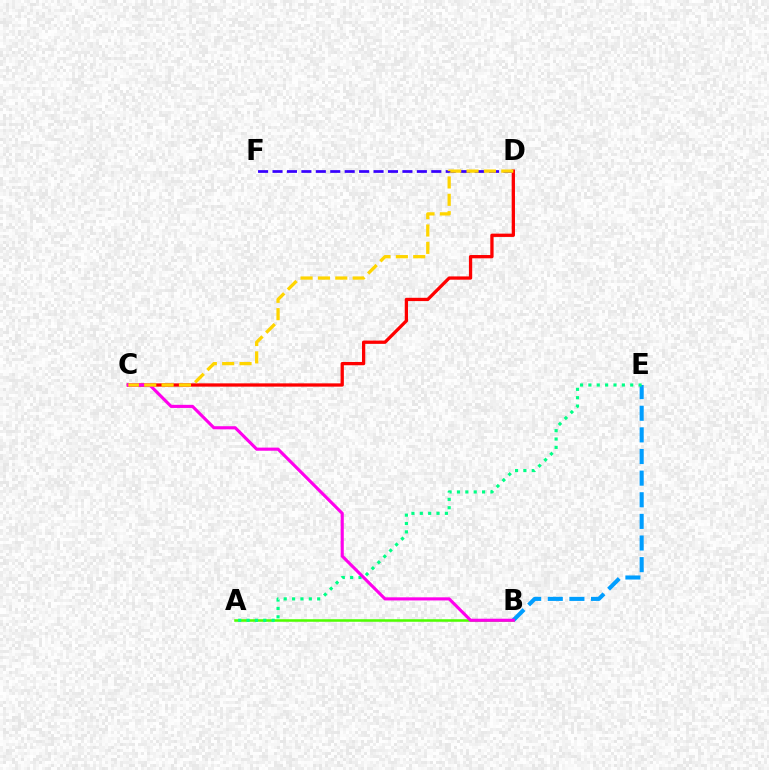{('A', 'B'): [{'color': '#4fff00', 'line_style': 'solid', 'thickness': 1.83}], ('D', 'F'): [{'color': '#3700ff', 'line_style': 'dashed', 'thickness': 1.96}], ('C', 'D'): [{'color': '#ff0000', 'line_style': 'solid', 'thickness': 2.37}, {'color': '#ffd500', 'line_style': 'dashed', 'thickness': 2.36}], ('B', 'E'): [{'color': '#009eff', 'line_style': 'dashed', 'thickness': 2.94}], ('A', 'E'): [{'color': '#00ff86', 'line_style': 'dotted', 'thickness': 2.27}], ('B', 'C'): [{'color': '#ff00ed', 'line_style': 'solid', 'thickness': 2.25}]}